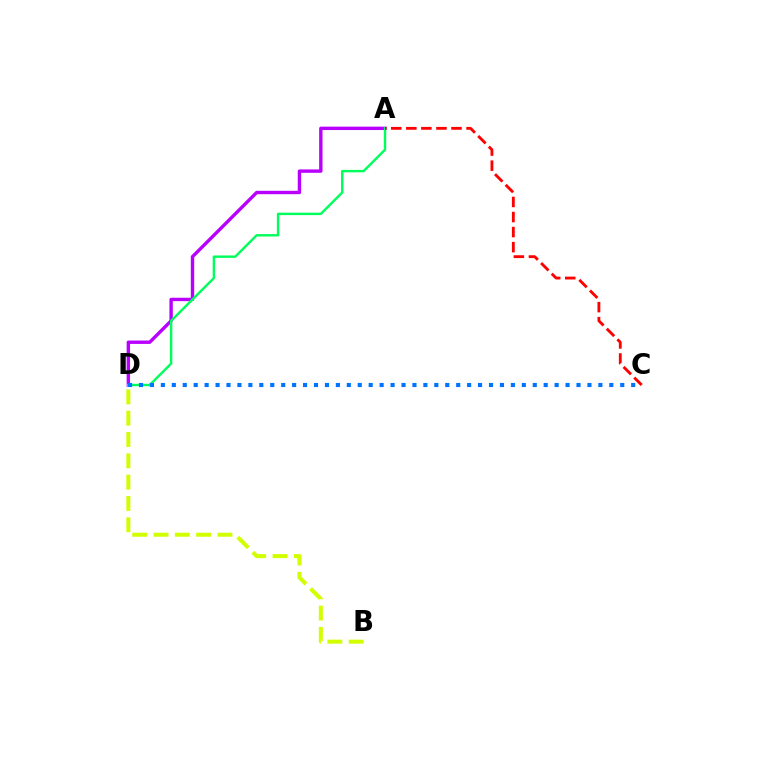{('A', 'D'): [{'color': '#b900ff', 'line_style': 'solid', 'thickness': 2.44}, {'color': '#00ff5c', 'line_style': 'solid', 'thickness': 1.74}], ('B', 'D'): [{'color': '#d1ff00', 'line_style': 'dashed', 'thickness': 2.9}], ('A', 'C'): [{'color': '#ff0000', 'line_style': 'dashed', 'thickness': 2.05}], ('C', 'D'): [{'color': '#0074ff', 'line_style': 'dotted', 'thickness': 2.97}]}